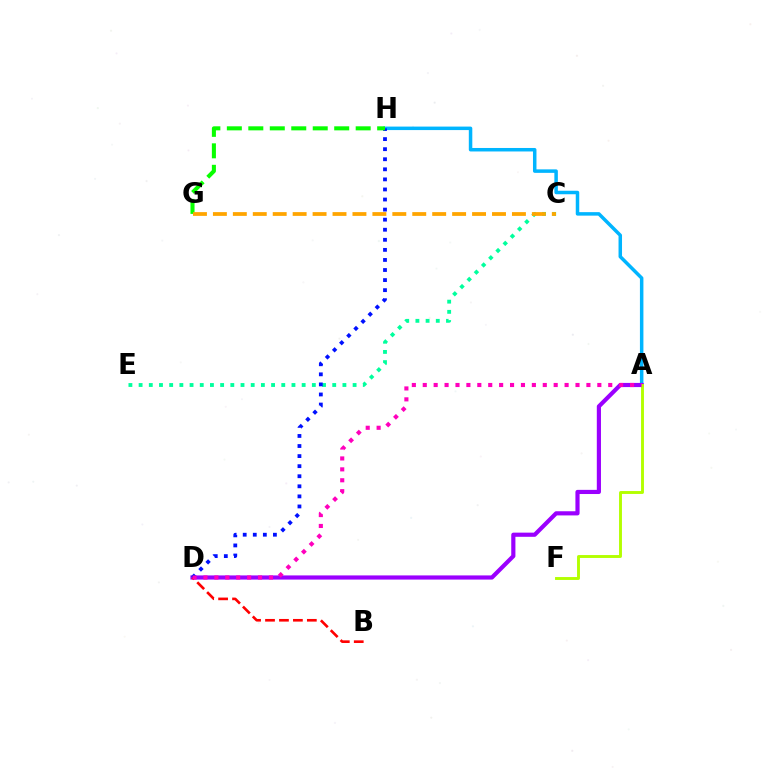{('A', 'H'): [{'color': '#00b5ff', 'line_style': 'solid', 'thickness': 2.51}], ('C', 'E'): [{'color': '#00ff9d', 'line_style': 'dotted', 'thickness': 2.77}], ('A', 'D'): [{'color': '#9b00ff', 'line_style': 'solid', 'thickness': 3.0}, {'color': '#ff00bd', 'line_style': 'dotted', 'thickness': 2.96}], ('A', 'F'): [{'color': '#b3ff00', 'line_style': 'solid', 'thickness': 2.09}], ('D', 'H'): [{'color': '#0010ff', 'line_style': 'dotted', 'thickness': 2.74}], ('G', 'H'): [{'color': '#08ff00', 'line_style': 'dashed', 'thickness': 2.92}], ('B', 'D'): [{'color': '#ff0000', 'line_style': 'dashed', 'thickness': 1.89}], ('C', 'G'): [{'color': '#ffa500', 'line_style': 'dashed', 'thickness': 2.71}]}